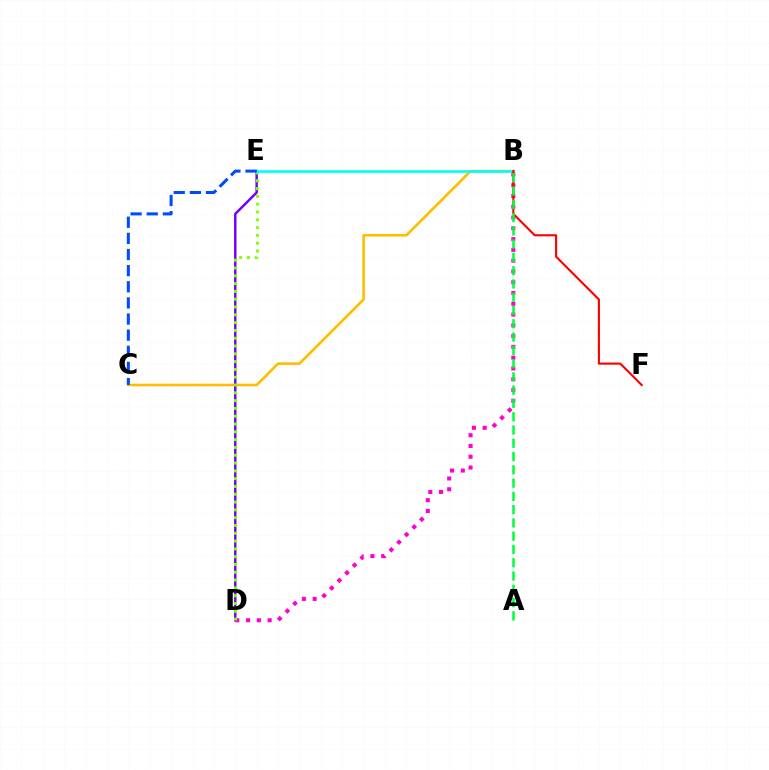{('B', 'C'): [{'color': '#ffbd00', 'line_style': 'solid', 'thickness': 1.88}], ('D', 'E'): [{'color': '#7200ff', 'line_style': 'solid', 'thickness': 1.77}, {'color': '#84ff00', 'line_style': 'dotted', 'thickness': 2.12}], ('B', 'D'): [{'color': '#ff00cf', 'line_style': 'dotted', 'thickness': 2.93}], ('B', 'E'): [{'color': '#00fff6', 'line_style': 'solid', 'thickness': 1.9}], ('C', 'E'): [{'color': '#004bff', 'line_style': 'dashed', 'thickness': 2.19}], ('B', 'F'): [{'color': '#ff0000', 'line_style': 'solid', 'thickness': 1.53}], ('A', 'B'): [{'color': '#00ff39', 'line_style': 'dashed', 'thickness': 1.8}]}